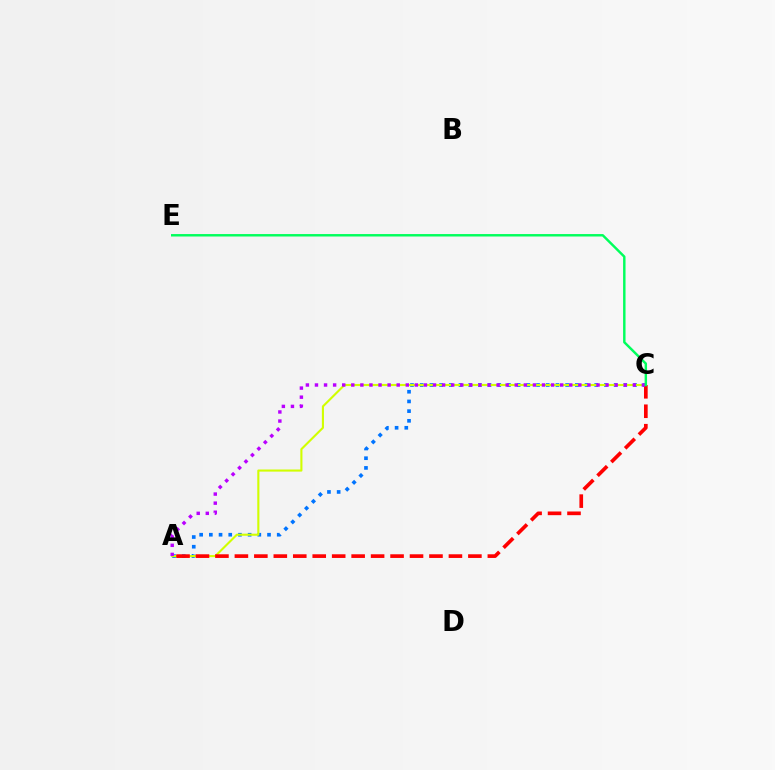{('A', 'C'): [{'color': '#0074ff', 'line_style': 'dotted', 'thickness': 2.63}, {'color': '#d1ff00', 'line_style': 'solid', 'thickness': 1.52}, {'color': '#ff0000', 'line_style': 'dashed', 'thickness': 2.64}, {'color': '#b900ff', 'line_style': 'dotted', 'thickness': 2.47}], ('C', 'E'): [{'color': '#00ff5c', 'line_style': 'solid', 'thickness': 1.76}]}